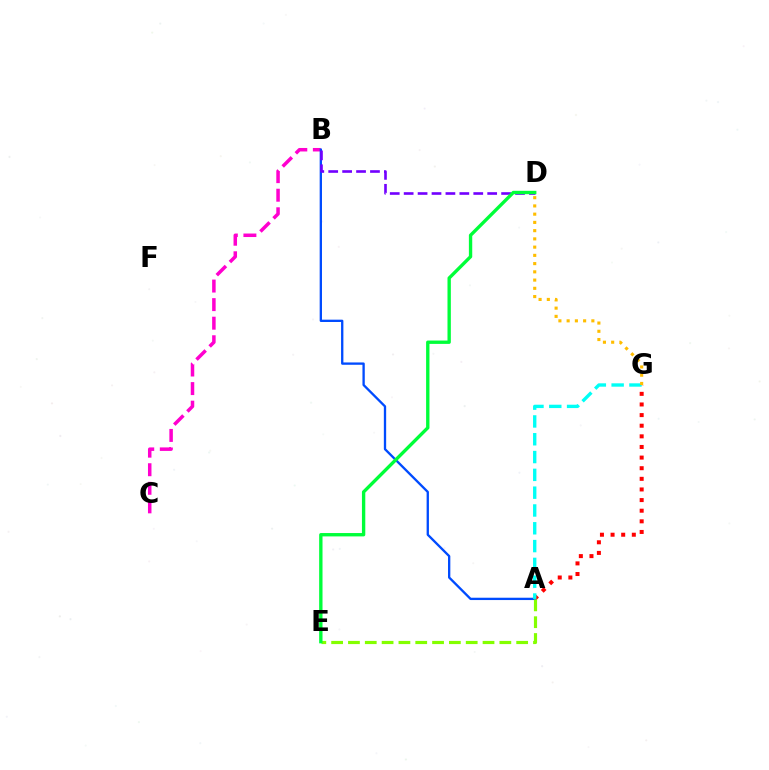{('B', 'C'): [{'color': '#ff00cf', 'line_style': 'dashed', 'thickness': 2.52}], ('A', 'G'): [{'color': '#ff0000', 'line_style': 'dotted', 'thickness': 2.89}, {'color': '#00fff6', 'line_style': 'dashed', 'thickness': 2.42}], ('A', 'B'): [{'color': '#004bff', 'line_style': 'solid', 'thickness': 1.67}], ('B', 'D'): [{'color': '#7200ff', 'line_style': 'dashed', 'thickness': 1.89}], ('A', 'E'): [{'color': '#84ff00', 'line_style': 'dashed', 'thickness': 2.29}], ('D', 'E'): [{'color': '#00ff39', 'line_style': 'solid', 'thickness': 2.42}], ('D', 'G'): [{'color': '#ffbd00', 'line_style': 'dotted', 'thickness': 2.24}]}